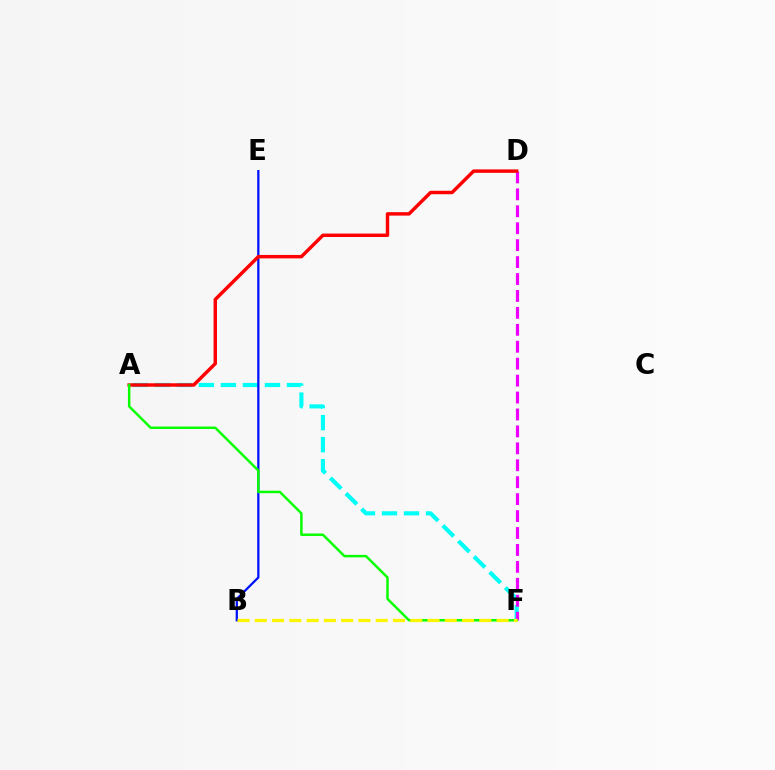{('A', 'F'): [{'color': '#00fff6', 'line_style': 'dashed', 'thickness': 2.99}, {'color': '#08ff00', 'line_style': 'solid', 'thickness': 1.78}], ('B', 'E'): [{'color': '#0010ff', 'line_style': 'solid', 'thickness': 1.62}], ('D', 'F'): [{'color': '#ee00ff', 'line_style': 'dashed', 'thickness': 2.3}], ('A', 'D'): [{'color': '#ff0000', 'line_style': 'solid', 'thickness': 2.48}], ('B', 'F'): [{'color': '#fcf500', 'line_style': 'dashed', 'thickness': 2.35}]}